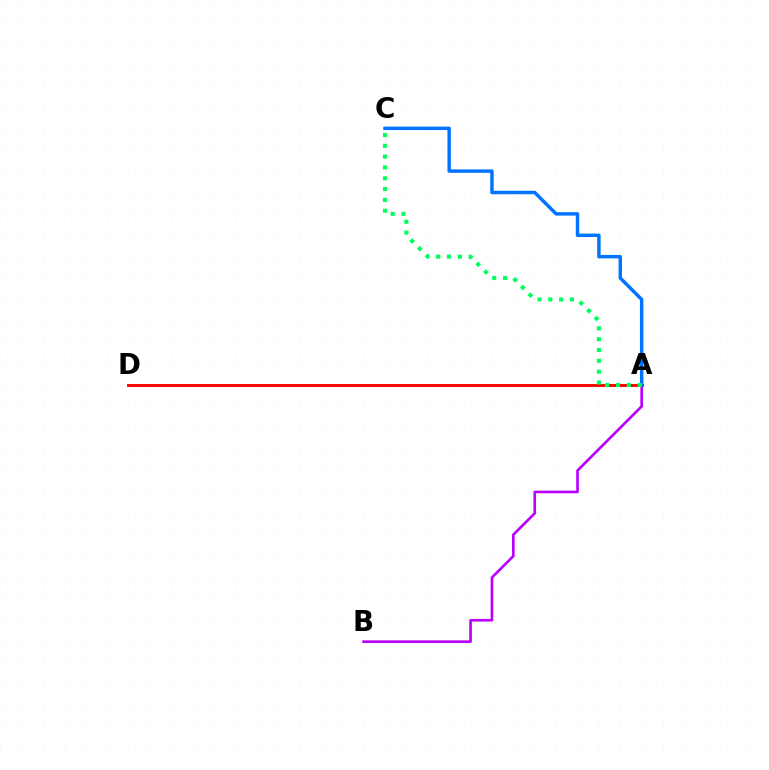{('A', 'D'): [{'color': '#d1ff00', 'line_style': 'dashed', 'thickness': 1.98}, {'color': '#ff0000', 'line_style': 'solid', 'thickness': 2.1}], ('A', 'B'): [{'color': '#b900ff', 'line_style': 'solid', 'thickness': 1.9}], ('A', 'C'): [{'color': '#0074ff', 'line_style': 'solid', 'thickness': 2.48}, {'color': '#00ff5c', 'line_style': 'dotted', 'thickness': 2.94}]}